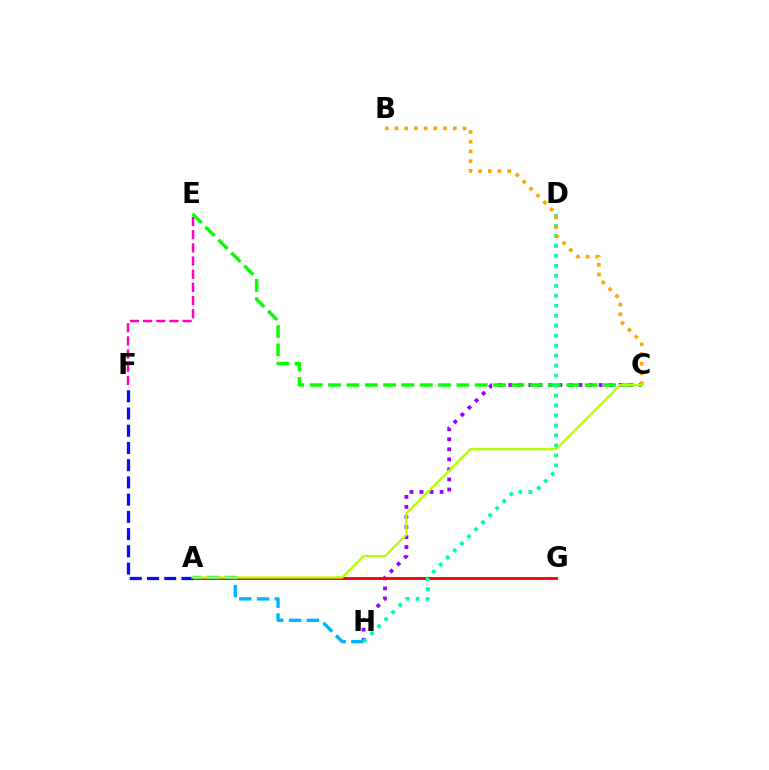{('C', 'H'): [{'color': '#9b00ff', 'line_style': 'dotted', 'thickness': 2.73}], ('E', 'F'): [{'color': '#ff00bd', 'line_style': 'dashed', 'thickness': 1.79}], ('A', 'G'): [{'color': '#ff0000', 'line_style': 'solid', 'thickness': 2.05}], ('C', 'E'): [{'color': '#08ff00', 'line_style': 'dashed', 'thickness': 2.49}], ('A', 'H'): [{'color': '#00b5ff', 'line_style': 'dashed', 'thickness': 2.42}], ('D', 'H'): [{'color': '#00ff9d', 'line_style': 'dotted', 'thickness': 2.71}], ('B', 'C'): [{'color': '#ffa500', 'line_style': 'dotted', 'thickness': 2.64}], ('A', 'F'): [{'color': '#0010ff', 'line_style': 'dashed', 'thickness': 2.34}], ('A', 'C'): [{'color': '#b3ff00', 'line_style': 'solid', 'thickness': 1.65}]}